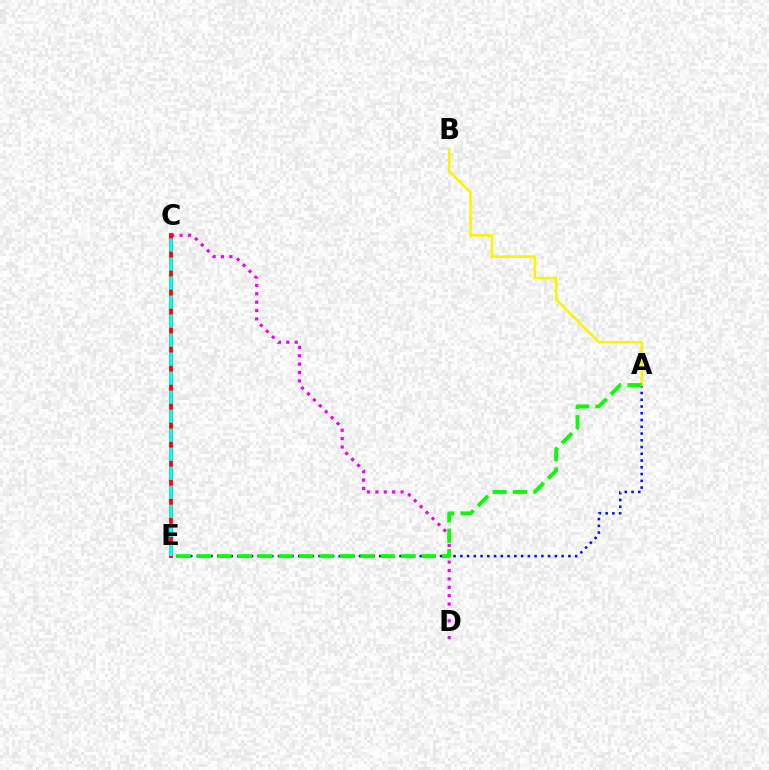{('A', 'E'): [{'color': '#0010ff', 'line_style': 'dotted', 'thickness': 1.83}, {'color': '#08ff00', 'line_style': 'dashed', 'thickness': 2.77}], ('C', 'D'): [{'color': '#ee00ff', 'line_style': 'dotted', 'thickness': 2.28}], ('C', 'E'): [{'color': '#ff0000', 'line_style': 'solid', 'thickness': 2.71}, {'color': '#00fff6', 'line_style': 'dashed', 'thickness': 2.58}], ('A', 'B'): [{'color': '#fcf500', 'line_style': 'solid', 'thickness': 1.88}]}